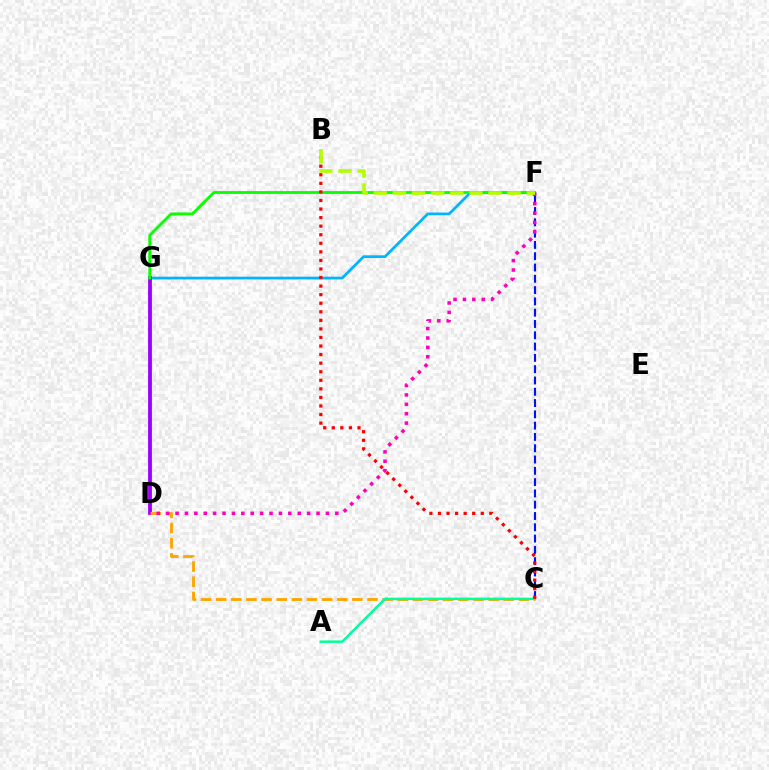{('F', 'G'): [{'color': '#00b5ff', 'line_style': 'solid', 'thickness': 1.98}, {'color': '#08ff00', 'line_style': 'solid', 'thickness': 2.03}], ('D', 'G'): [{'color': '#9b00ff', 'line_style': 'solid', 'thickness': 2.75}], ('C', 'F'): [{'color': '#0010ff', 'line_style': 'dashed', 'thickness': 1.53}], ('C', 'D'): [{'color': '#ffa500', 'line_style': 'dashed', 'thickness': 2.06}], ('A', 'C'): [{'color': '#00ff9d', 'line_style': 'solid', 'thickness': 1.79}], ('B', 'C'): [{'color': '#ff0000', 'line_style': 'dotted', 'thickness': 2.33}], ('D', 'F'): [{'color': '#ff00bd', 'line_style': 'dotted', 'thickness': 2.55}], ('B', 'F'): [{'color': '#b3ff00', 'line_style': 'dashed', 'thickness': 2.6}]}